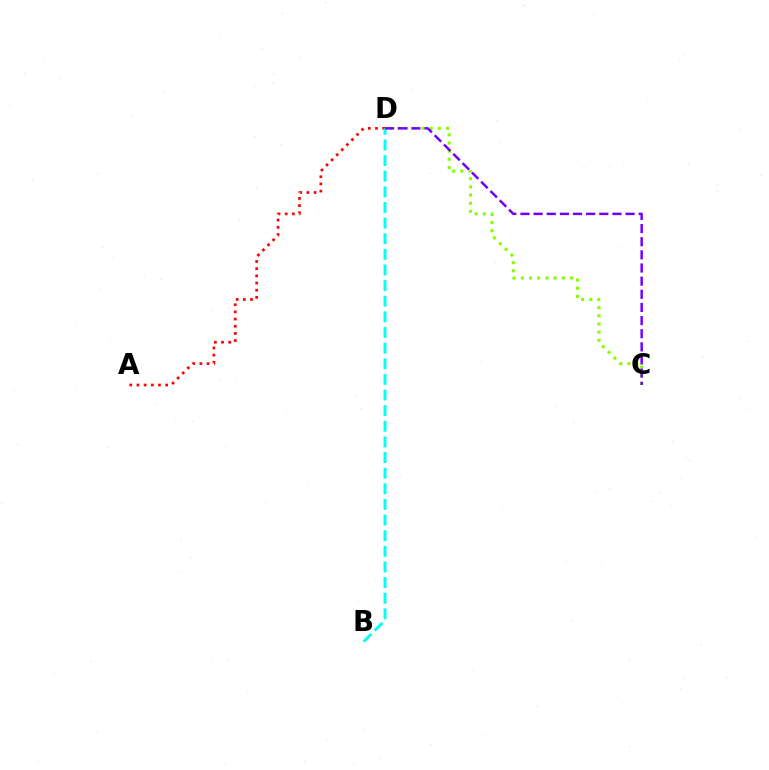{('C', 'D'): [{'color': '#84ff00', 'line_style': 'dotted', 'thickness': 2.22}, {'color': '#7200ff', 'line_style': 'dashed', 'thickness': 1.79}], ('A', 'D'): [{'color': '#ff0000', 'line_style': 'dotted', 'thickness': 1.95}], ('B', 'D'): [{'color': '#00fff6', 'line_style': 'dashed', 'thickness': 2.12}]}